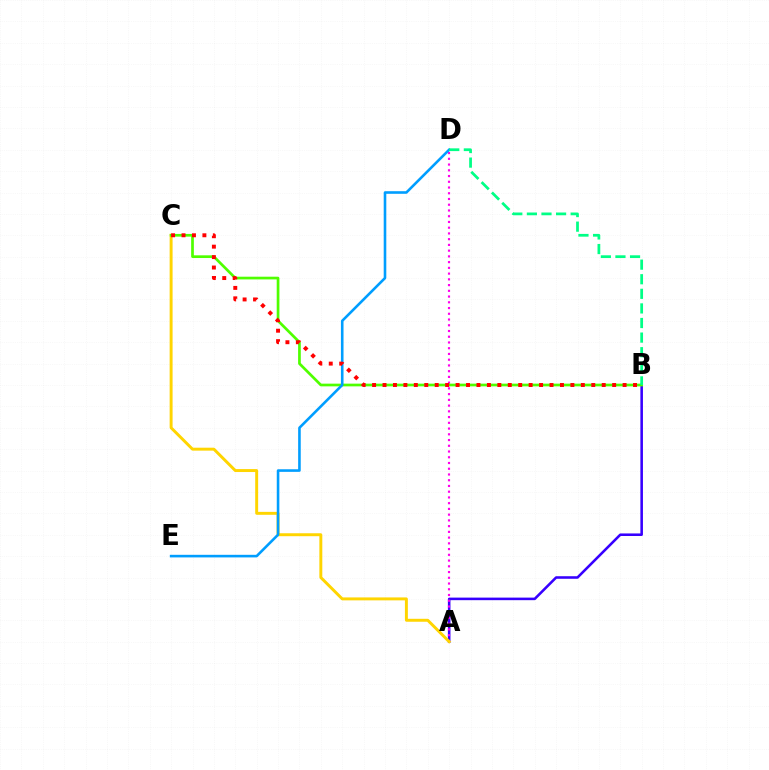{('A', 'B'): [{'color': '#3700ff', 'line_style': 'solid', 'thickness': 1.85}], ('A', 'D'): [{'color': '#ff00ed', 'line_style': 'dotted', 'thickness': 1.56}], ('A', 'C'): [{'color': '#ffd500', 'line_style': 'solid', 'thickness': 2.12}], ('B', 'C'): [{'color': '#4fff00', 'line_style': 'solid', 'thickness': 1.95}, {'color': '#ff0000', 'line_style': 'dotted', 'thickness': 2.84}], ('D', 'E'): [{'color': '#009eff', 'line_style': 'solid', 'thickness': 1.87}], ('B', 'D'): [{'color': '#00ff86', 'line_style': 'dashed', 'thickness': 1.98}]}